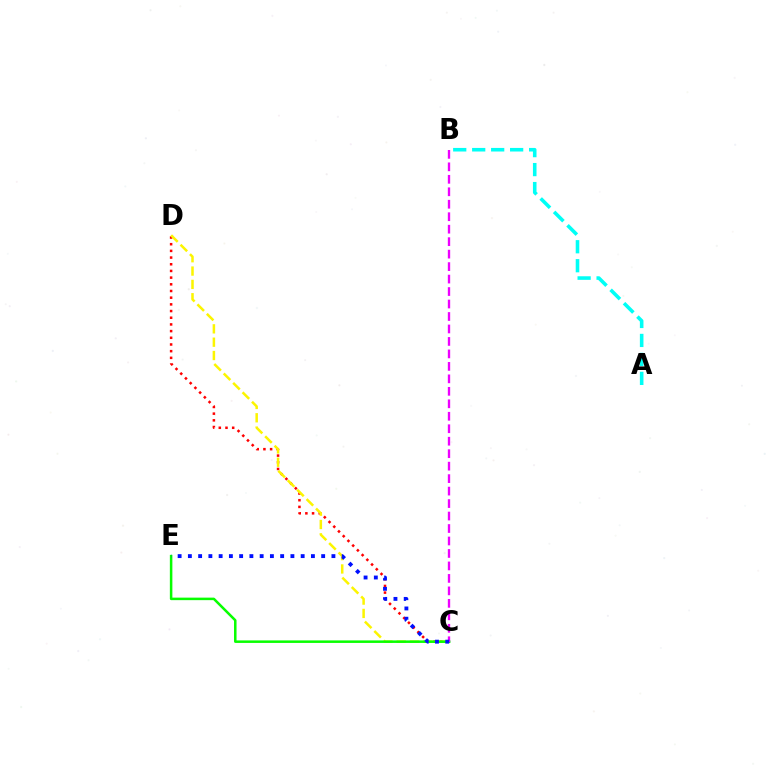{('C', 'D'): [{'color': '#ff0000', 'line_style': 'dotted', 'thickness': 1.82}, {'color': '#fcf500', 'line_style': 'dashed', 'thickness': 1.81}], ('C', 'E'): [{'color': '#08ff00', 'line_style': 'solid', 'thickness': 1.81}, {'color': '#0010ff', 'line_style': 'dotted', 'thickness': 2.79}], ('B', 'C'): [{'color': '#ee00ff', 'line_style': 'dashed', 'thickness': 1.69}], ('A', 'B'): [{'color': '#00fff6', 'line_style': 'dashed', 'thickness': 2.58}]}